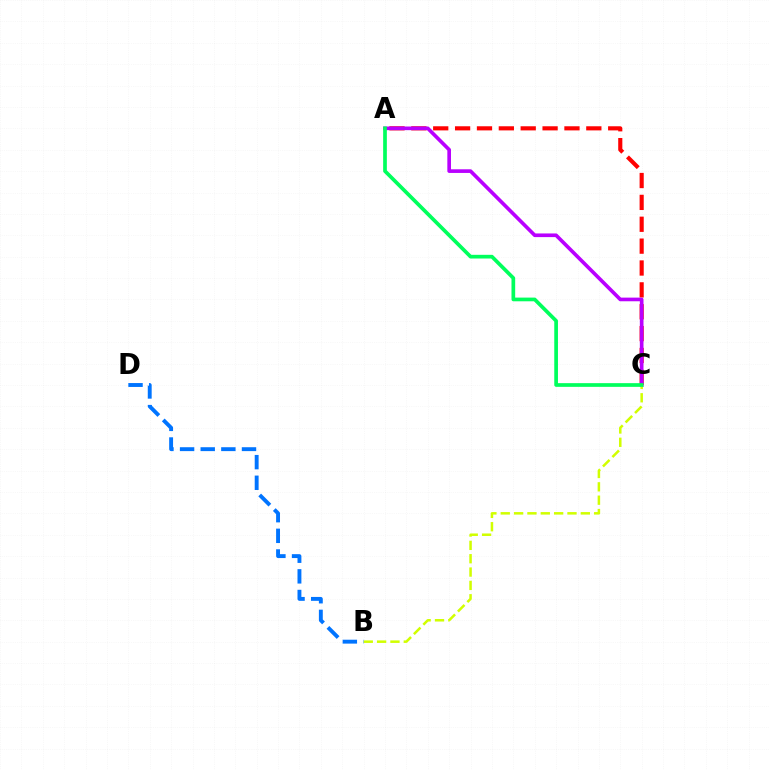{('A', 'C'): [{'color': '#ff0000', 'line_style': 'dashed', 'thickness': 2.97}, {'color': '#b900ff', 'line_style': 'solid', 'thickness': 2.63}, {'color': '#00ff5c', 'line_style': 'solid', 'thickness': 2.66}], ('B', 'C'): [{'color': '#d1ff00', 'line_style': 'dashed', 'thickness': 1.81}], ('B', 'D'): [{'color': '#0074ff', 'line_style': 'dashed', 'thickness': 2.8}]}